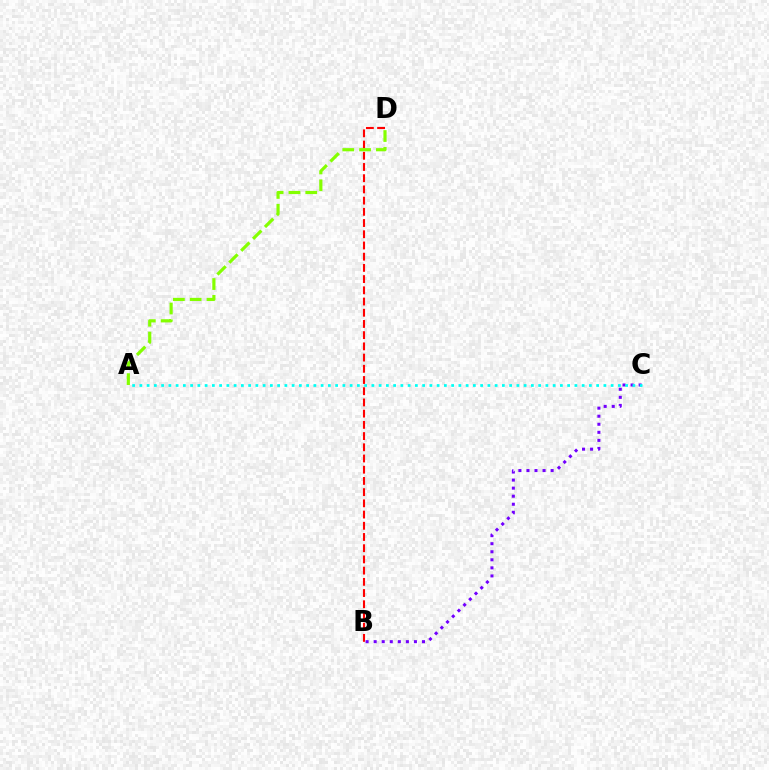{('B', 'D'): [{'color': '#ff0000', 'line_style': 'dashed', 'thickness': 1.52}], ('A', 'D'): [{'color': '#84ff00', 'line_style': 'dashed', 'thickness': 2.28}], ('B', 'C'): [{'color': '#7200ff', 'line_style': 'dotted', 'thickness': 2.19}], ('A', 'C'): [{'color': '#00fff6', 'line_style': 'dotted', 'thickness': 1.97}]}